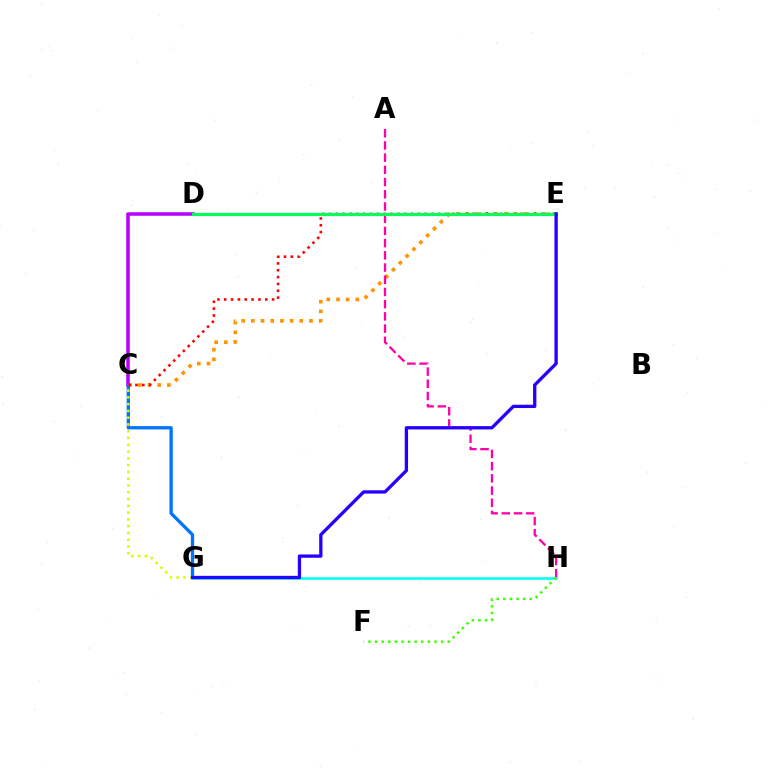{('C', 'E'): [{'color': '#ff9400', 'line_style': 'dotted', 'thickness': 2.63}, {'color': '#ff0000', 'line_style': 'dotted', 'thickness': 1.86}], ('A', 'H'): [{'color': '#ff00ac', 'line_style': 'dashed', 'thickness': 1.66}], ('G', 'H'): [{'color': '#00fff6', 'line_style': 'solid', 'thickness': 1.82}], ('F', 'H'): [{'color': '#3dff00', 'line_style': 'dotted', 'thickness': 1.79}], ('C', 'D'): [{'color': '#b900ff', 'line_style': 'solid', 'thickness': 2.54}], ('C', 'G'): [{'color': '#0074ff', 'line_style': 'solid', 'thickness': 2.38}, {'color': '#d1ff00', 'line_style': 'dotted', 'thickness': 1.84}], ('D', 'E'): [{'color': '#00ff5c', 'line_style': 'solid', 'thickness': 2.32}], ('E', 'G'): [{'color': '#2500ff', 'line_style': 'solid', 'thickness': 2.38}]}